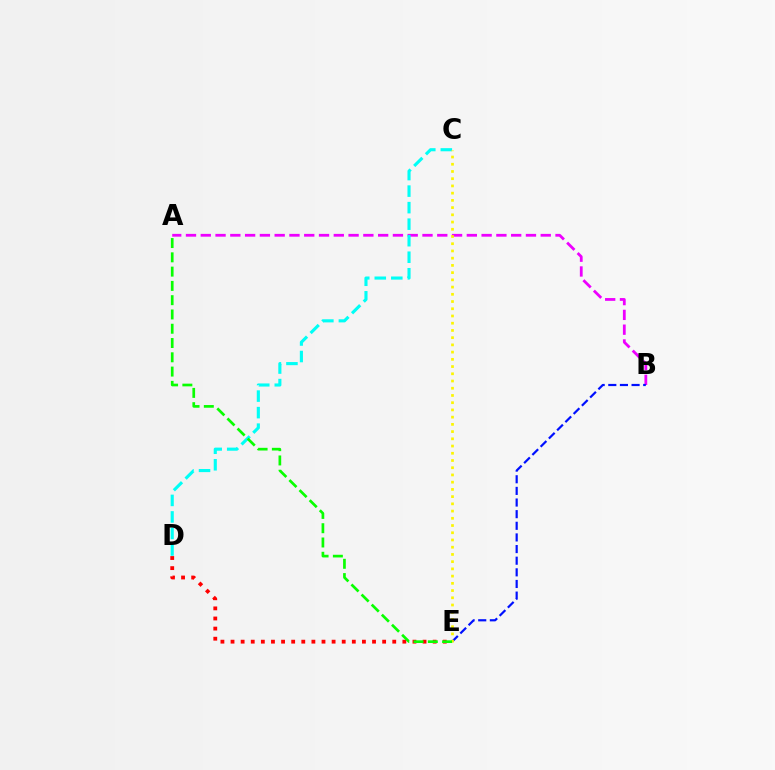{('A', 'B'): [{'color': '#ee00ff', 'line_style': 'dashed', 'thickness': 2.01}], ('D', 'E'): [{'color': '#ff0000', 'line_style': 'dotted', 'thickness': 2.75}], ('B', 'E'): [{'color': '#0010ff', 'line_style': 'dashed', 'thickness': 1.58}], ('C', 'D'): [{'color': '#00fff6', 'line_style': 'dashed', 'thickness': 2.25}], ('C', 'E'): [{'color': '#fcf500', 'line_style': 'dotted', 'thickness': 1.96}], ('A', 'E'): [{'color': '#08ff00', 'line_style': 'dashed', 'thickness': 1.94}]}